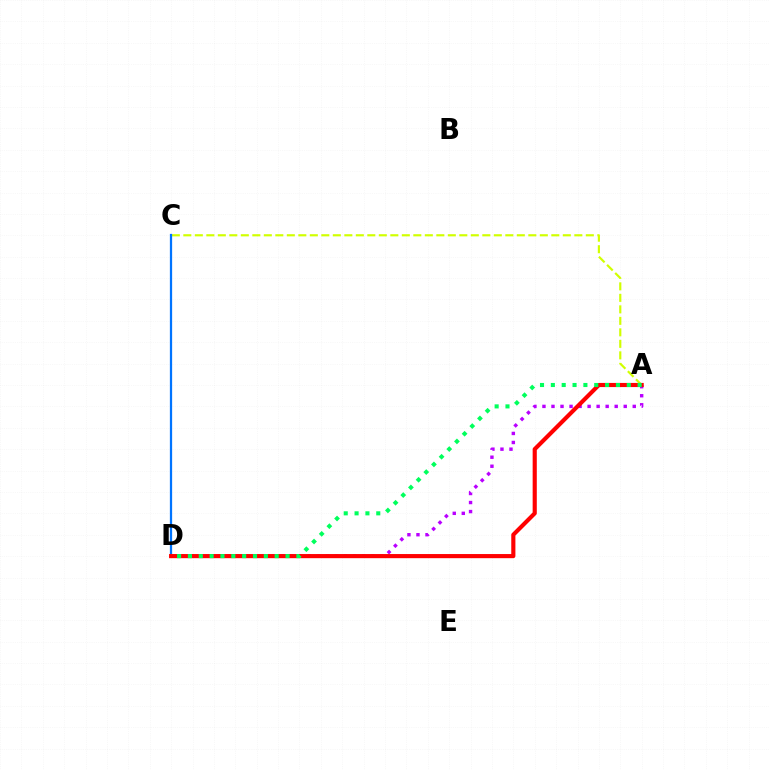{('A', 'D'): [{'color': '#b900ff', 'line_style': 'dotted', 'thickness': 2.45}, {'color': '#ff0000', 'line_style': 'solid', 'thickness': 2.98}, {'color': '#00ff5c', 'line_style': 'dotted', 'thickness': 2.95}], ('A', 'C'): [{'color': '#d1ff00', 'line_style': 'dashed', 'thickness': 1.56}], ('C', 'D'): [{'color': '#0074ff', 'line_style': 'solid', 'thickness': 1.62}]}